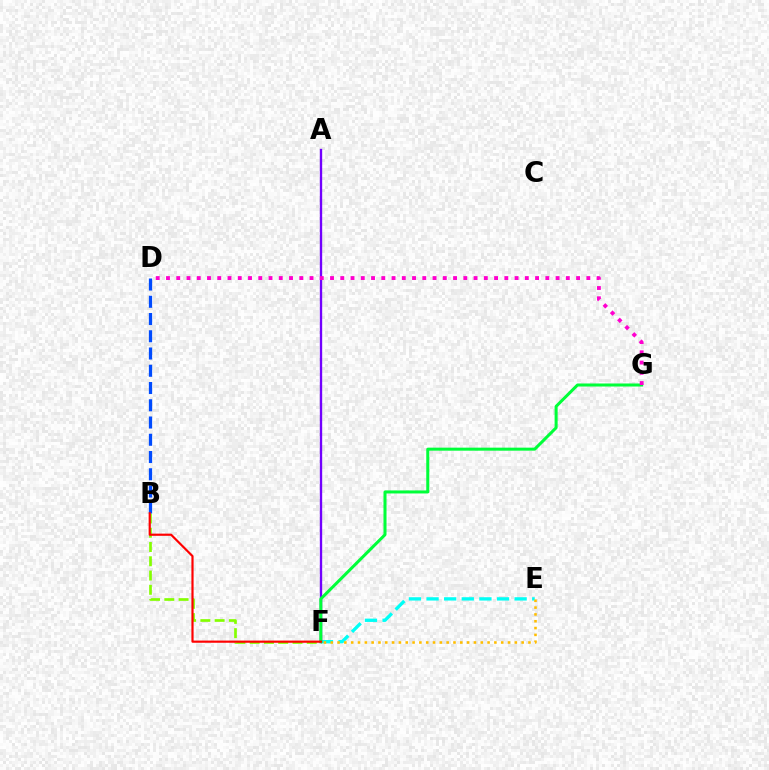{('B', 'F'): [{'color': '#84ff00', 'line_style': 'dashed', 'thickness': 1.94}, {'color': '#ff0000', 'line_style': 'solid', 'thickness': 1.57}], ('E', 'F'): [{'color': '#00fff6', 'line_style': 'dashed', 'thickness': 2.39}, {'color': '#ffbd00', 'line_style': 'dotted', 'thickness': 1.85}], ('B', 'D'): [{'color': '#004bff', 'line_style': 'dashed', 'thickness': 2.34}], ('A', 'F'): [{'color': '#7200ff', 'line_style': 'solid', 'thickness': 1.69}], ('F', 'G'): [{'color': '#00ff39', 'line_style': 'solid', 'thickness': 2.18}], ('D', 'G'): [{'color': '#ff00cf', 'line_style': 'dotted', 'thickness': 2.79}]}